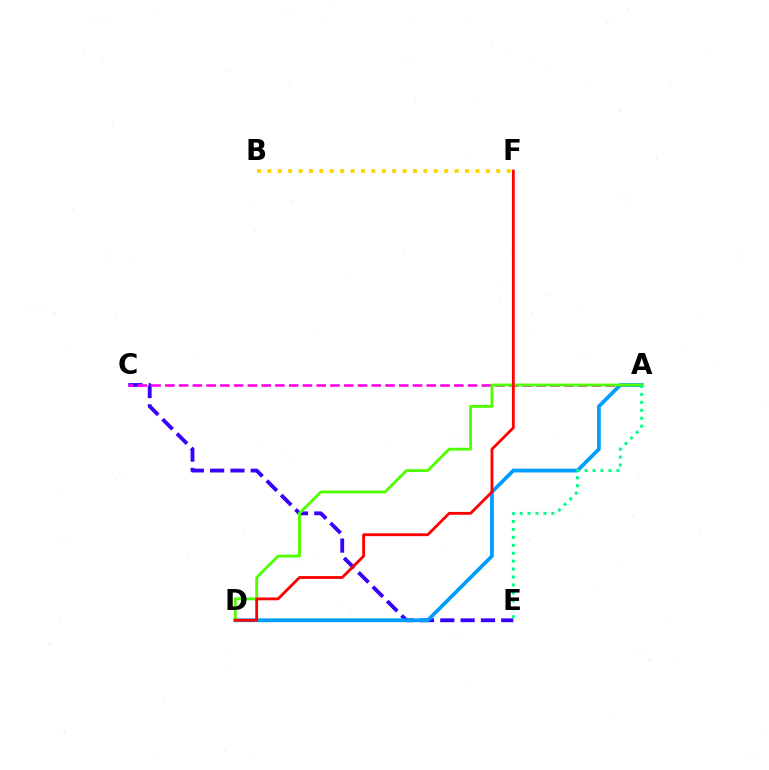{('C', 'E'): [{'color': '#3700ff', 'line_style': 'dashed', 'thickness': 2.76}], ('A', 'C'): [{'color': '#ff00ed', 'line_style': 'dashed', 'thickness': 1.87}], ('A', 'D'): [{'color': '#009eff', 'line_style': 'solid', 'thickness': 2.71}, {'color': '#4fff00', 'line_style': 'solid', 'thickness': 2.05}], ('B', 'F'): [{'color': '#ffd500', 'line_style': 'dotted', 'thickness': 2.83}], ('D', 'F'): [{'color': '#ff0000', 'line_style': 'solid', 'thickness': 2.03}], ('A', 'E'): [{'color': '#00ff86', 'line_style': 'dotted', 'thickness': 2.16}]}